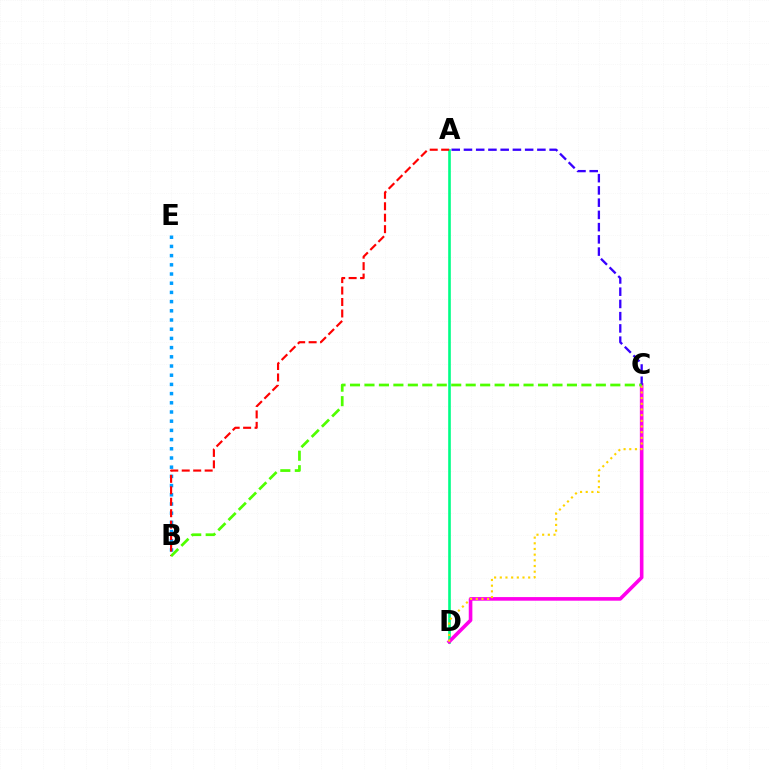{('B', 'E'): [{'color': '#009eff', 'line_style': 'dotted', 'thickness': 2.5}], ('A', 'D'): [{'color': '#00ff86', 'line_style': 'solid', 'thickness': 1.89}], ('C', 'D'): [{'color': '#ff00ed', 'line_style': 'solid', 'thickness': 2.6}, {'color': '#ffd500', 'line_style': 'dotted', 'thickness': 1.54}], ('A', 'B'): [{'color': '#ff0000', 'line_style': 'dashed', 'thickness': 1.56}], ('A', 'C'): [{'color': '#3700ff', 'line_style': 'dashed', 'thickness': 1.66}], ('B', 'C'): [{'color': '#4fff00', 'line_style': 'dashed', 'thickness': 1.96}]}